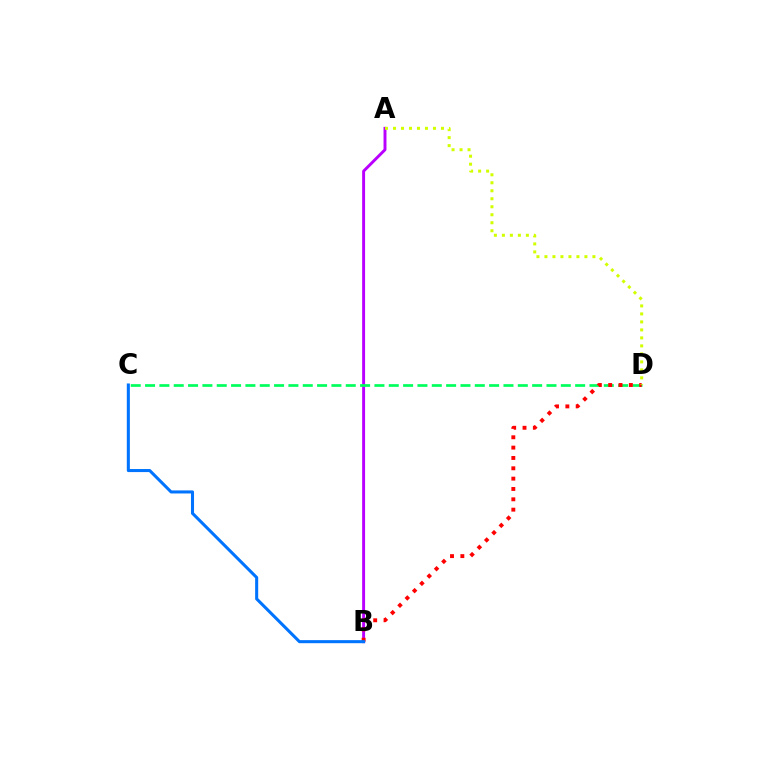{('A', 'B'): [{'color': '#b900ff', 'line_style': 'solid', 'thickness': 2.11}], ('C', 'D'): [{'color': '#00ff5c', 'line_style': 'dashed', 'thickness': 1.95}], ('B', 'D'): [{'color': '#ff0000', 'line_style': 'dotted', 'thickness': 2.81}], ('B', 'C'): [{'color': '#0074ff', 'line_style': 'solid', 'thickness': 2.2}], ('A', 'D'): [{'color': '#d1ff00', 'line_style': 'dotted', 'thickness': 2.17}]}